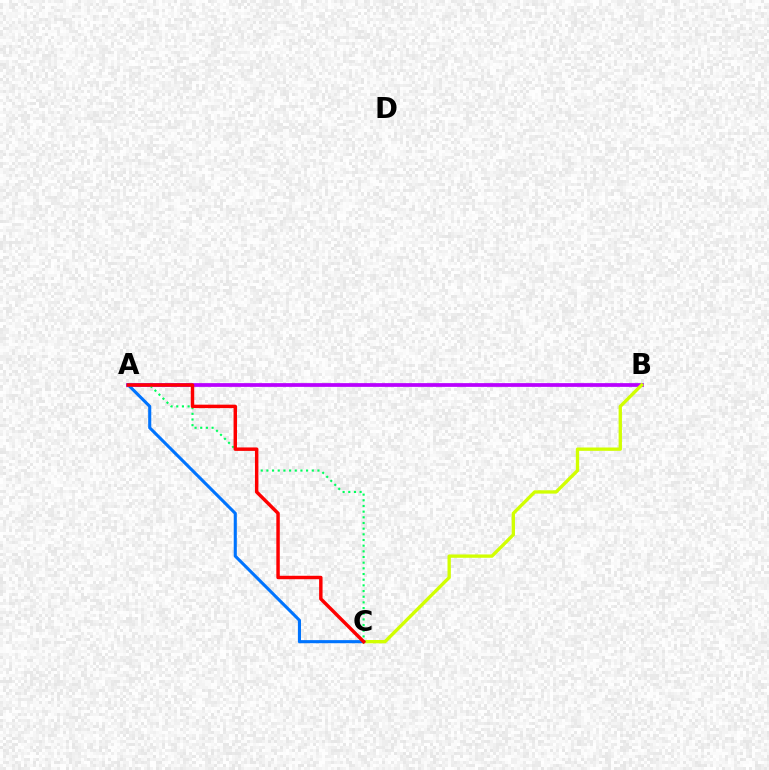{('A', 'B'): [{'color': '#b900ff', 'line_style': 'solid', 'thickness': 2.69}], ('A', 'C'): [{'color': '#00ff5c', 'line_style': 'dotted', 'thickness': 1.54}, {'color': '#0074ff', 'line_style': 'solid', 'thickness': 2.23}, {'color': '#ff0000', 'line_style': 'solid', 'thickness': 2.48}], ('B', 'C'): [{'color': '#d1ff00', 'line_style': 'solid', 'thickness': 2.4}]}